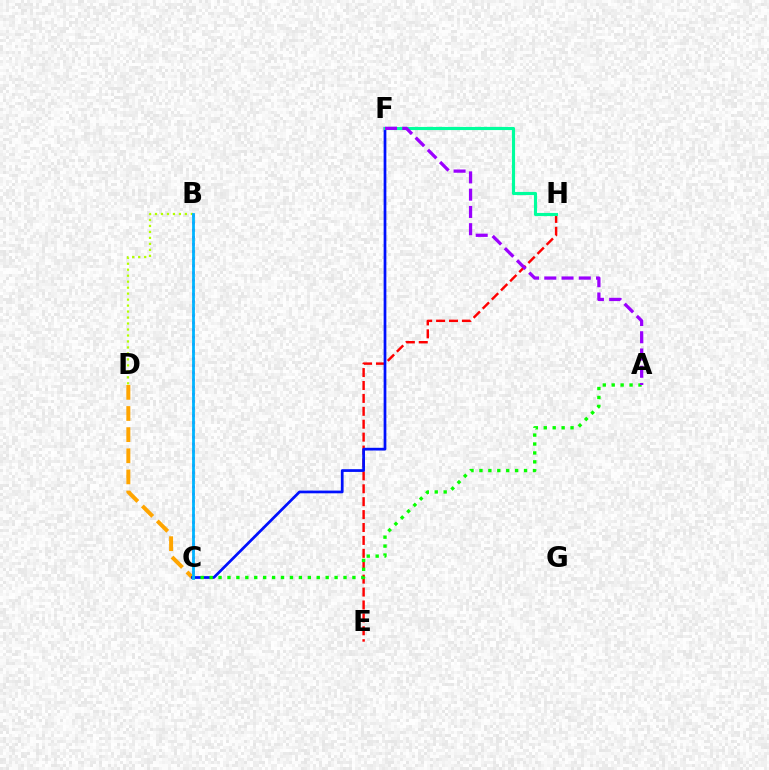{('B', 'C'): [{'color': '#ff00bd', 'line_style': 'dotted', 'thickness': 1.94}, {'color': '#00b5ff', 'line_style': 'solid', 'thickness': 2.01}], ('E', 'H'): [{'color': '#ff0000', 'line_style': 'dashed', 'thickness': 1.75}], ('C', 'D'): [{'color': '#ffa500', 'line_style': 'dashed', 'thickness': 2.87}], ('C', 'F'): [{'color': '#0010ff', 'line_style': 'solid', 'thickness': 1.96}], ('A', 'C'): [{'color': '#08ff00', 'line_style': 'dotted', 'thickness': 2.43}], ('B', 'D'): [{'color': '#b3ff00', 'line_style': 'dotted', 'thickness': 1.62}], ('F', 'H'): [{'color': '#00ff9d', 'line_style': 'solid', 'thickness': 2.25}], ('A', 'F'): [{'color': '#9b00ff', 'line_style': 'dashed', 'thickness': 2.34}]}